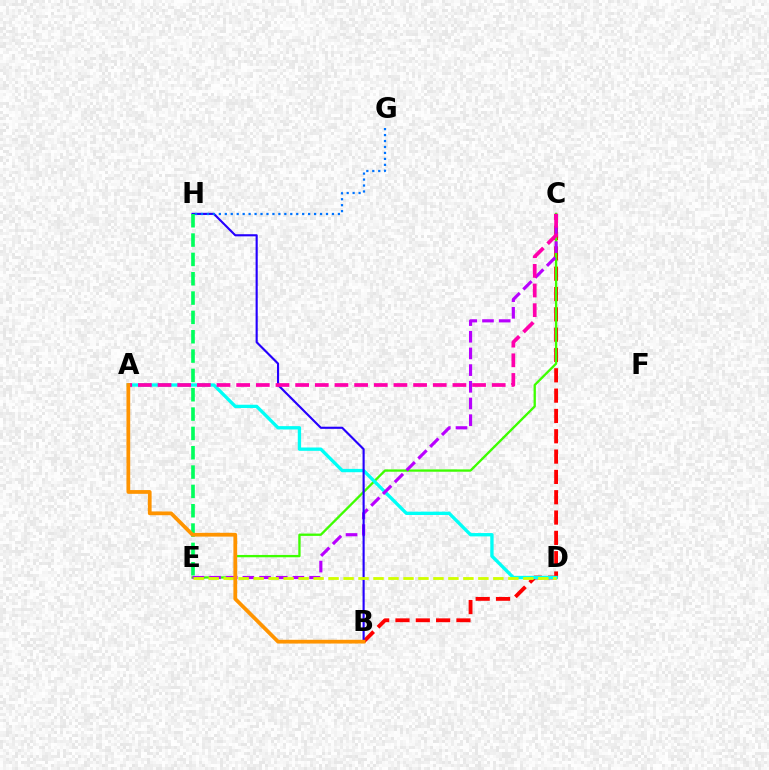{('B', 'C'): [{'color': '#ff0000', 'line_style': 'dashed', 'thickness': 2.76}], ('C', 'E'): [{'color': '#3dff00', 'line_style': 'solid', 'thickness': 1.67}, {'color': '#b900ff', 'line_style': 'dashed', 'thickness': 2.27}], ('A', 'D'): [{'color': '#00fff6', 'line_style': 'solid', 'thickness': 2.39}], ('B', 'H'): [{'color': '#2500ff', 'line_style': 'solid', 'thickness': 1.54}], ('G', 'H'): [{'color': '#0074ff', 'line_style': 'dotted', 'thickness': 1.62}], ('D', 'E'): [{'color': '#d1ff00', 'line_style': 'dashed', 'thickness': 2.04}], ('A', 'C'): [{'color': '#ff00ac', 'line_style': 'dashed', 'thickness': 2.67}], ('E', 'H'): [{'color': '#00ff5c', 'line_style': 'dashed', 'thickness': 2.63}], ('A', 'B'): [{'color': '#ff9400', 'line_style': 'solid', 'thickness': 2.71}]}